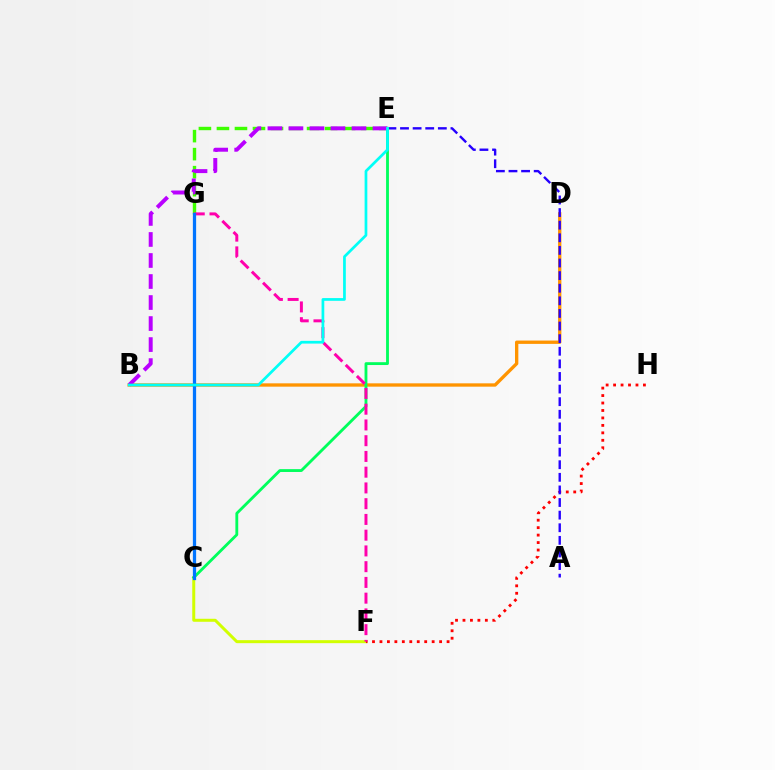{('B', 'D'): [{'color': '#ff9400', 'line_style': 'solid', 'thickness': 2.4}], ('C', 'F'): [{'color': '#d1ff00', 'line_style': 'solid', 'thickness': 2.16}], ('E', 'G'): [{'color': '#3dff00', 'line_style': 'dashed', 'thickness': 2.45}], ('F', 'H'): [{'color': '#ff0000', 'line_style': 'dotted', 'thickness': 2.03}], ('A', 'E'): [{'color': '#2500ff', 'line_style': 'dashed', 'thickness': 1.71}], ('C', 'E'): [{'color': '#00ff5c', 'line_style': 'solid', 'thickness': 2.04}], ('F', 'G'): [{'color': '#ff00ac', 'line_style': 'dashed', 'thickness': 2.14}], ('C', 'G'): [{'color': '#0074ff', 'line_style': 'solid', 'thickness': 2.34}], ('B', 'E'): [{'color': '#b900ff', 'line_style': 'dashed', 'thickness': 2.86}, {'color': '#00fff6', 'line_style': 'solid', 'thickness': 1.96}]}